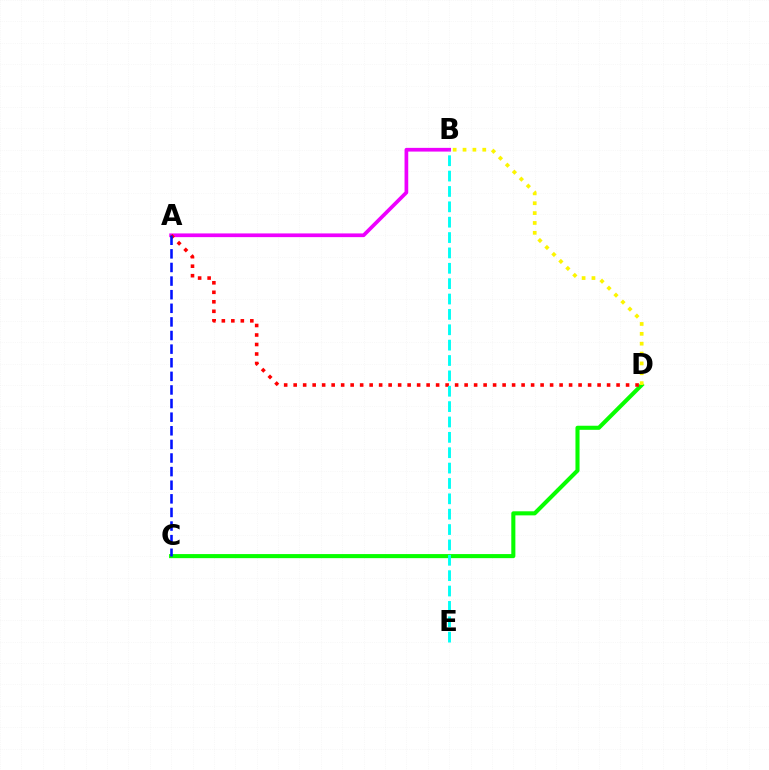{('A', 'B'): [{'color': '#ee00ff', 'line_style': 'solid', 'thickness': 2.67}], ('C', 'D'): [{'color': '#08ff00', 'line_style': 'solid', 'thickness': 2.94}], ('B', 'D'): [{'color': '#fcf500', 'line_style': 'dotted', 'thickness': 2.68}], ('A', 'D'): [{'color': '#ff0000', 'line_style': 'dotted', 'thickness': 2.58}], ('B', 'E'): [{'color': '#00fff6', 'line_style': 'dashed', 'thickness': 2.09}], ('A', 'C'): [{'color': '#0010ff', 'line_style': 'dashed', 'thickness': 1.85}]}